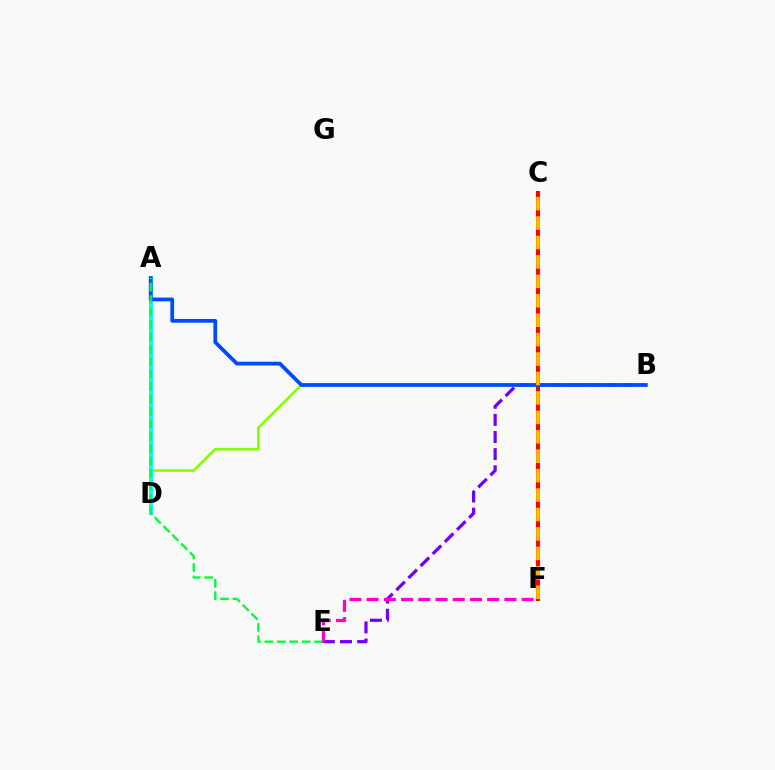{('B', 'E'): [{'color': '#7200ff', 'line_style': 'dashed', 'thickness': 2.33}], ('B', 'D'): [{'color': '#84ff00', 'line_style': 'solid', 'thickness': 1.88}], ('A', 'D'): [{'color': '#00fff6', 'line_style': 'solid', 'thickness': 2.8}], ('C', 'F'): [{'color': '#ff0000', 'line_style': 'solid', 'thickness': 2.9}, {'color': '#ffbd00', 'line_style': 'dashed', 'thickness': 2.64}], ('A', 'B'): [{'color': '#004bff', 'line_style': 'solid', 'thickness': 2.71}], ('A', 'E'): [{'color': '#00ff39', 'line_style': 'dashed', 'thickness': 1.69}], ('E', 'F'): [{'color': '#ff00cf', 'line_style': 'dashed', 'thickness': 2.34}]}